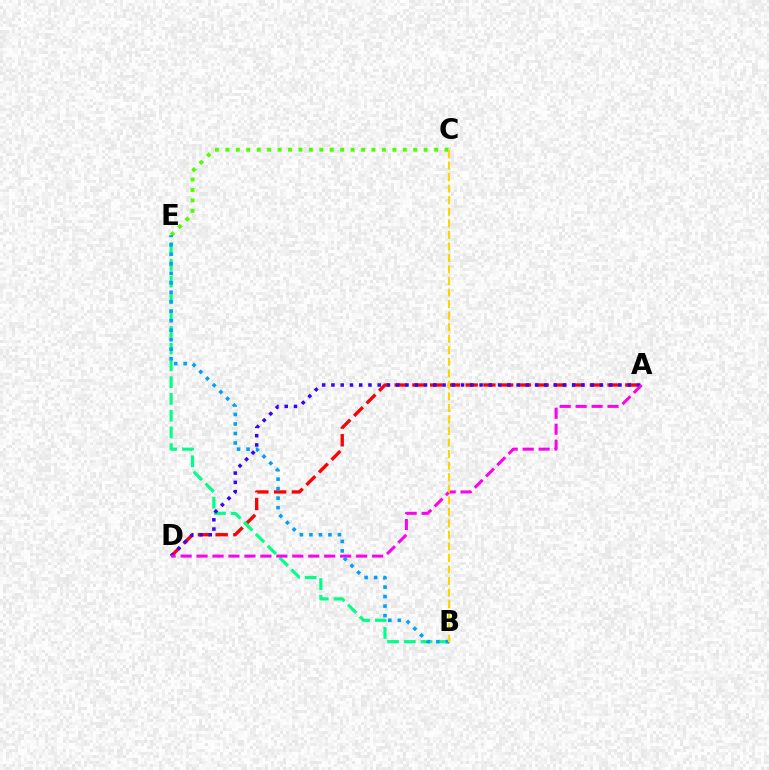{('C', 'E'): [{'color': '#4fff00', 'line_style': 'dotted', 'thickness': 2.84}], ('A', 'D'): [{'color': '#ff0000', 'line_style': 'dashed', 'thickness': 2.41}, {'color': '#3700ff', 'line_style': 'dotted', 'thickness': 2.52}, {'color': '#ff00ed', 'line_style': 'dashed', 'thickness': 2.17}], ('B', 'E'): [{'color': '#00ff86', 'line_style': 'dashed', 'thickness': 2.28}, {'color': '#009eff', 'line_style': 'dotted', 'thickness': 2.58}], ('B', 'C'): [{'color': '#ffd500', 'line_style': 'dashed', 'thickness': 1.57}]}